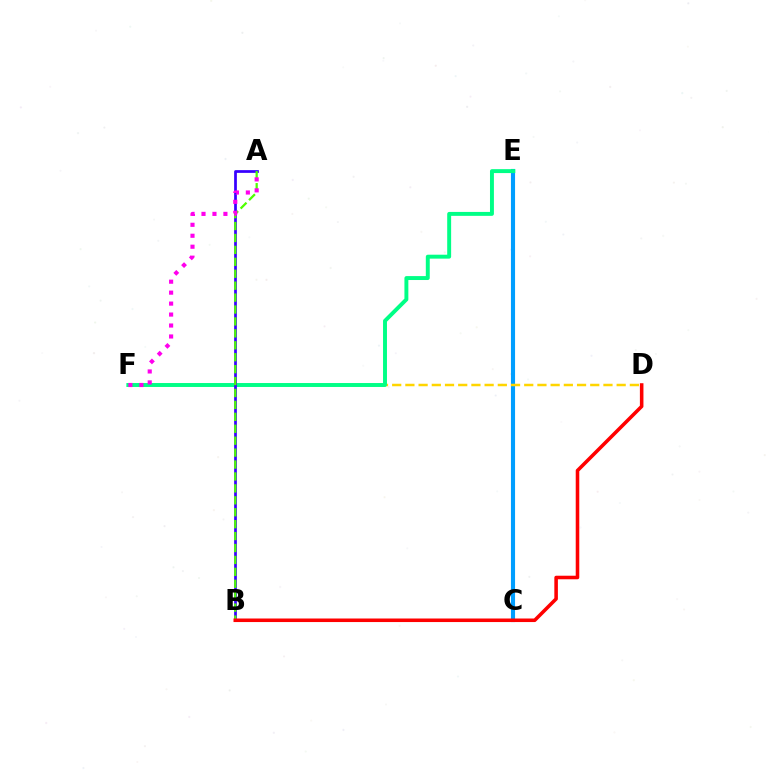{('C', 'E'): [{'color': '#009eff', 'line_style': 'solid', 'thickness': 2.97}], ('D', 'F'): [{'color': '#ffd500', 'line_style': 'dashed', 'thickness': 1.79}], ('E', 'F'): [{'color': '#00ff86', 'line_style': 'solid', 'thickness': 2.83}], ('A', 'B'): [{'color': '#3700ff', 'line_style': 'solid', 'thickness': 1.97}, {'color': '#4fff00', 'line_style': 'dashed', 'thickness': 1.62}], ('A', 'F'): [{'color': '#ff00ed', 'line_style': 'dotted', 'thickness': 2.98}], ('B', 'D'): [{'color': '#ff0000', 'line_style': 'solid', 'thickness': 2.56}]}